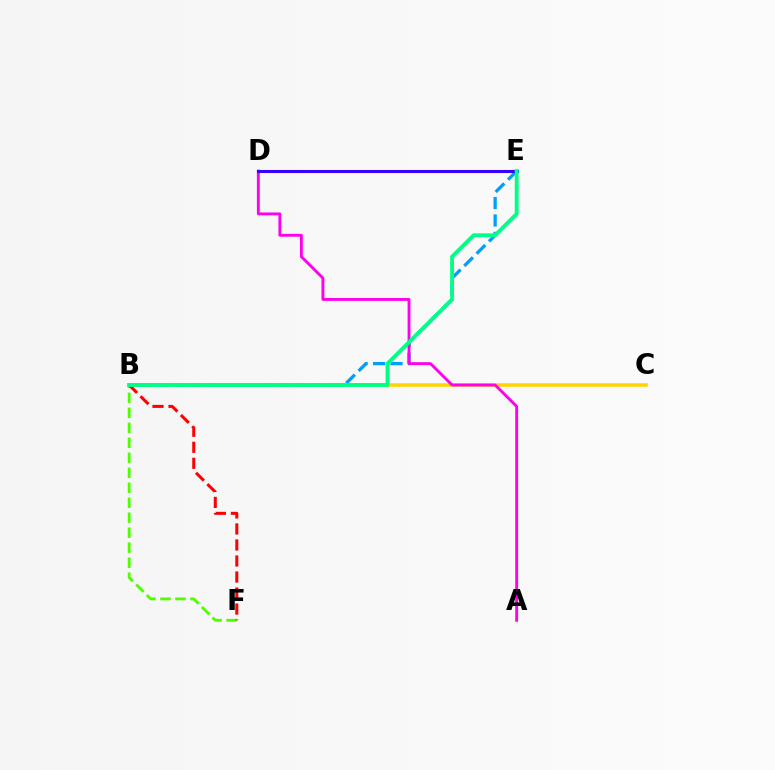{('B', 'F'): [{'color': '#4fff00', 'line_style': 'dashed', 'thickness': 2.04}, {'color': '#ff0000', 'line_style': 'dashed', 'thickness': 2.18}], ('B', 'C'): [{'color': '#ffd500', 'line_style': 'solid', 'thickness': 2.53}], ('B', 'E'): [{'color': '#009eff', 'line_style': 'dashed', 'thickness': 2.37}, {'color': '#00ff86', 'line_style': 'solid', 'thickness': 2.79}], ('A', 'D'): [{'color': '#ff00ed', 'line_style': 'solid', 'thickness': 2.07}], ('D', 'E'): [{'color': '#3700ff', 'line_style': 'solid', 'thickness': 2.21}]}